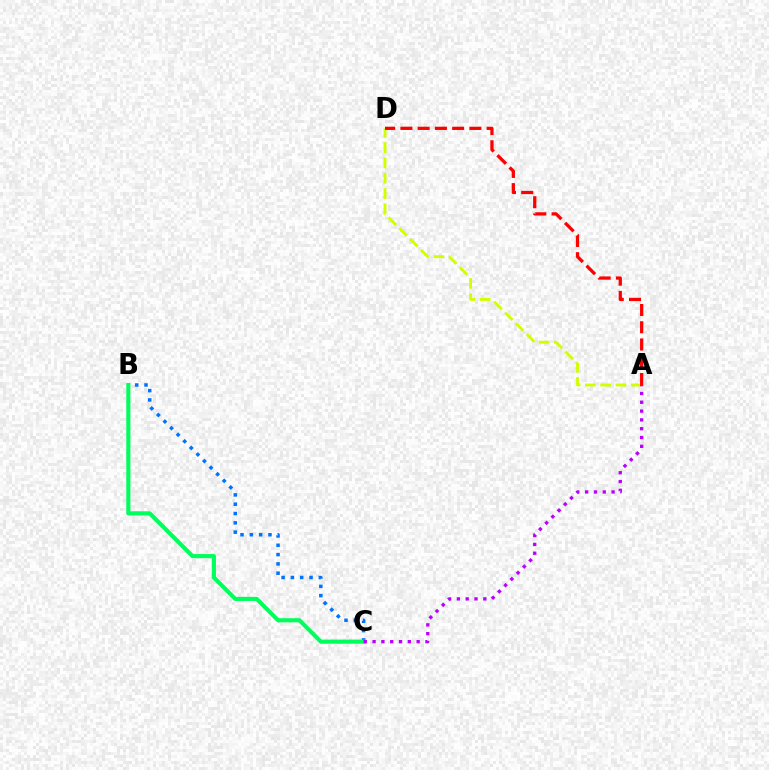{('B', 'C'): [{'color': '#0074ff', 'line_style': 'dotted', 'thickness': 2.53}, {'color': '#00ff5c', 'line_style': 'solid', 'thickness': 2.96}], ('A', 'D'): [{'color': '#d1ff00', 'line_style': 'dashed', 'thickness': 2.08}, {'color': '#ff0000', 'line_style': 'dashed', 'thickness': 2.34}], ('A', 'C'): [{'color': '#b900ff', 'line_style': 'dotted', 'thickness': 2.39}]}